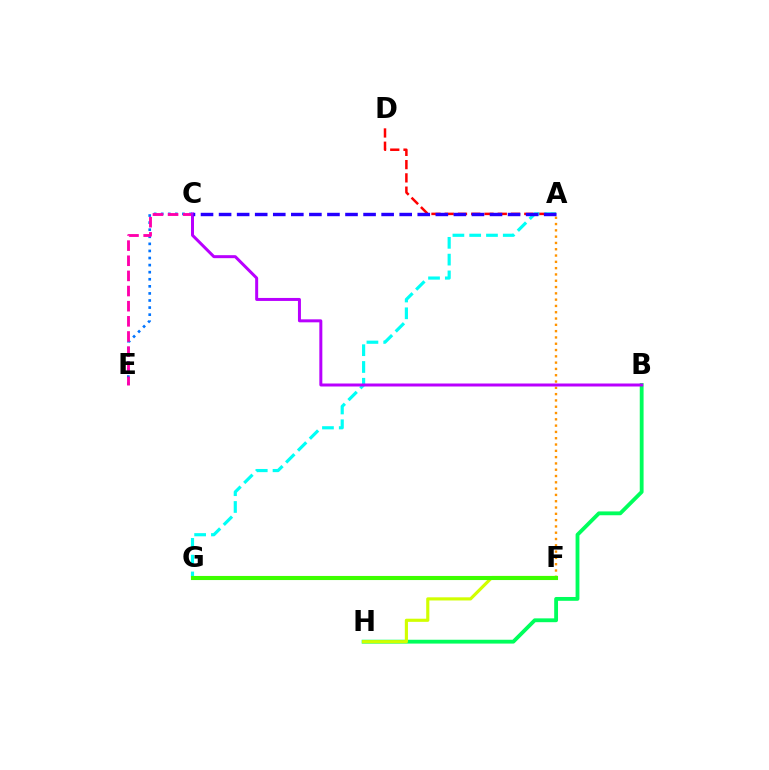{('A', 'F'): [{'color': '#ff9400', 'line_style': 'dotted', 'thickness': 1.71}], ('A', 'D'): [{'color': '#ff0000', 'line_style': 'dashed', 'thickness': 1.8}], ('C', 'E'): [{'color': '#0074ff', 'line_style': 'dotted', 'thickness': 1.92}, {'color': '#ff00ac', 'line_style': 'dashed', 'thickness': 2.06}], ('A', 'G'): [{'color': '#00fff6', 'line_style': 'dashed', 'thickness': 2.28}], ('B', 'H'): [{'color': '#00ff5c', 'line_style': 'solid', 'thickness': 2.76}], ('F', 'H'): [{'color': '#d1ff00', 'line_style': 'solid', 'thickness': 2.26}], ('B', 'C'): [{'color': '#b900ff', 'line_style': 'solid', 'thickness': 2.15}], ('A', 'C'): [{'color': '#2500ff', 'line_style': 'dashed', 'thickness': 2.45}], ('F', 'G'): [{'color': '#3dff00', 'line_style': 'solid', 'thickness': 2.95}]}